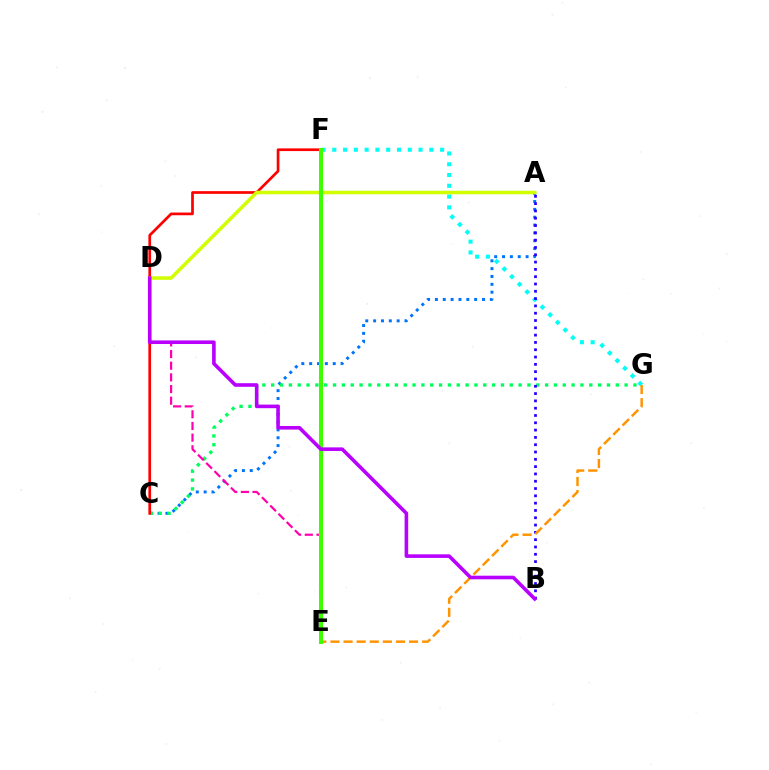{('A', 'C'): [{'color': '#0074ff', 'line_style': 'dotted', 'thickness': 2.13}], ('C', 'G'): [{'color': '#00ff5c', 'line_style': 'dotted', 'thickness': 2.4}], ('F', 'G'): [{'color': '#00fff6', 'line_style': 'dotted', 'thickness': 2.93}], ('C', 'F'): [{'color': '#ff0000', 'line_style': 'solid', 'thickness': 1.94}], ('D', 'E'): [{'color': '#ff00ac', 'line_style': 'dashed', 'thickness': 1.58}], ('A', 'B'): [{'color': '#2500ff', 'line_style': 'dotted', 'thickness': 1.98}], ('E', 'G'): [{'color': '#ff9400', 'line_style': 'dashed', 'thickness': 1.78}], ('A', 'D'): [{'color': '#d1ff00', 'line_style': 'solid', 'thickness': 2.54}], ('E', 'F'): [{'color': '#3dff00', 'line_style': 'solid', 'thickness': 2.92}], ('B', 'D'): [{'color': '#b900ff', 'line_style': 'solid', 'thickness': 2.59}]}